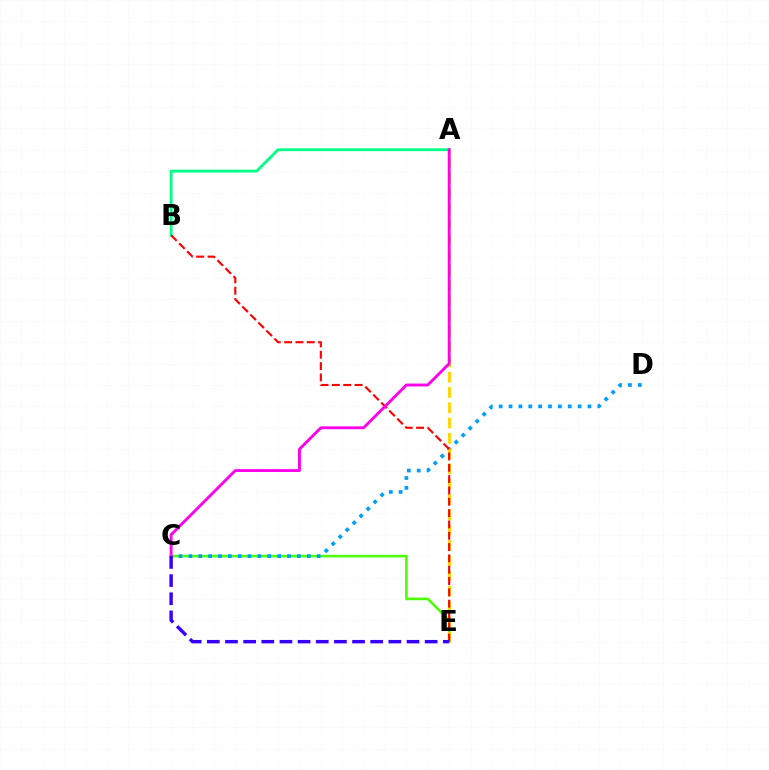{('A', 'B'): [{'color': '#00ff86', 'line_style': 'solid', 'thickness': 2.04}], ('C', 'E'): [{'color': '#4fff00', 'line_style': 'solid', 'thickness': 1.89}, {'color': '#3700ff', 'line_style': 'dashed', 'thickness': 2.47}], ('C', 'D'): [{'color': '#009eff', 'line_style': 'dotted', 'thickness': 2.68}], ('A', 'E'): [{'color': '#ffd500', 'line_style': 'dashed', 'thickness': 2.08}], ('B', 'E'): [{'color': '#ff0000', 'line_style': 'dashed', 'thickness': 1.54}], ('A', 'C'): [{'color': '#ff00ed', 'line_style': 'solid', 'thickness': 2.07}]}